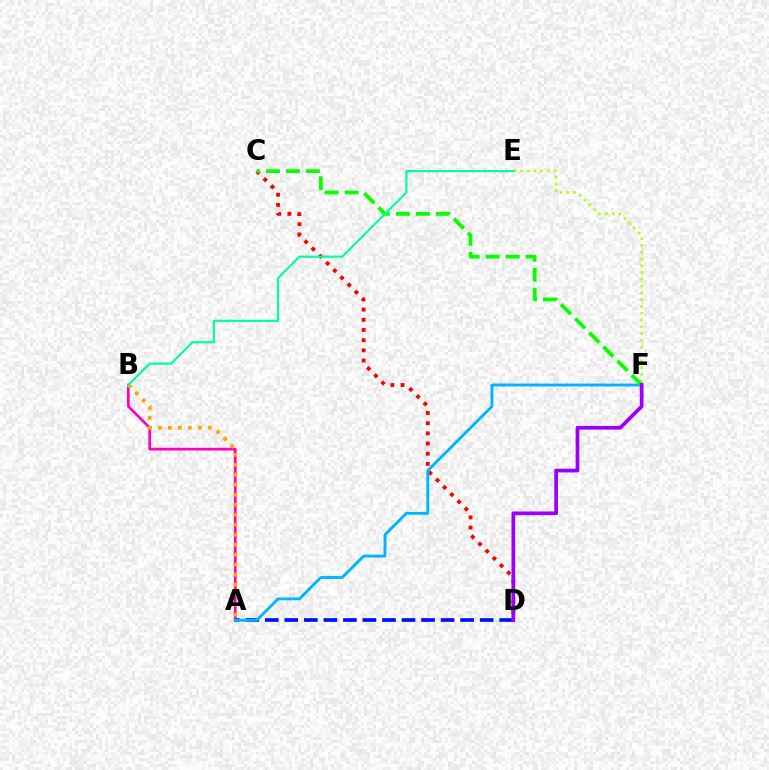{('C', 'D'): [{'color': '#ff0000', 'line_style': 'dotted', 'thickness': 2.77}], ('E', 'F'): [{'color': '#b3ff00', 'line_style': 'dotted', 'thickness': 1.84}], ('A', 'D'): [{'color': '#0010ff', 'line_style': 'dashed', 'thickness': 2.65}], ('A', 'B'): [{'color': '#ff00bd', 'line_style': 'solid', 'thickness': 1.94}, {'color': '#ffa500', 'line_style': 'dotted', 'thickness': 2.71}], ('A', 'F'): [{'color': '#00b5ff', 'line_style': 'solid', 'thickness': 2.07}], ('C', 'F'): [{'color': '#08ff00', 'line_style': 'dashed', 'thickness': 2.72}], ('D', 'F'): [{'color': '#9b00ff', 'line_style': 'solid', 'thickness': 2.68}], ('B', 'E'): [{'color': '#00ff9d', 'line_style': 'solid', 'thickness': 1.55}]}